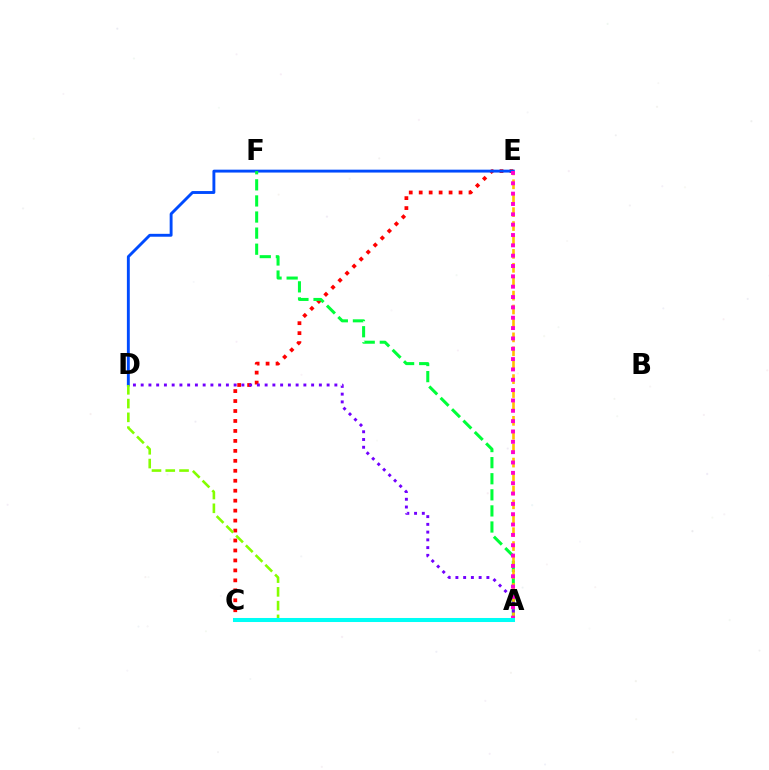{('C', 'E'): [{'color': '#ff0000', 'line_style': 'dotted', 'thickness': 2.71}], ('D', 'E'): [{'color': '#004bff', 'line_style': 'solid', 'thickness': 2.08}], ('A', 'F'): [{'color': '#00ff39', 'line_style': 'dashed', 'thickness': 2.19}], ('A', 'D'): [{'color': '#84ff00', 'line_style': 'dashed', 'thickness': 1.87}, {'color': '#7200ff', 'line_style': 'dotted', 'thickness': 2.1}], ('A', 'E'): [{'color': '#ffbd00', 'line_style': 'dashed', 'thickness': 1.89}, {'color': '#ff00cf', 'line_style': 'dotted', 'thickness': 2.81}], ('A', 'C'): [{'color': '#00fff6', 'line_style': 'solid', 'thickness': 2.9}]}